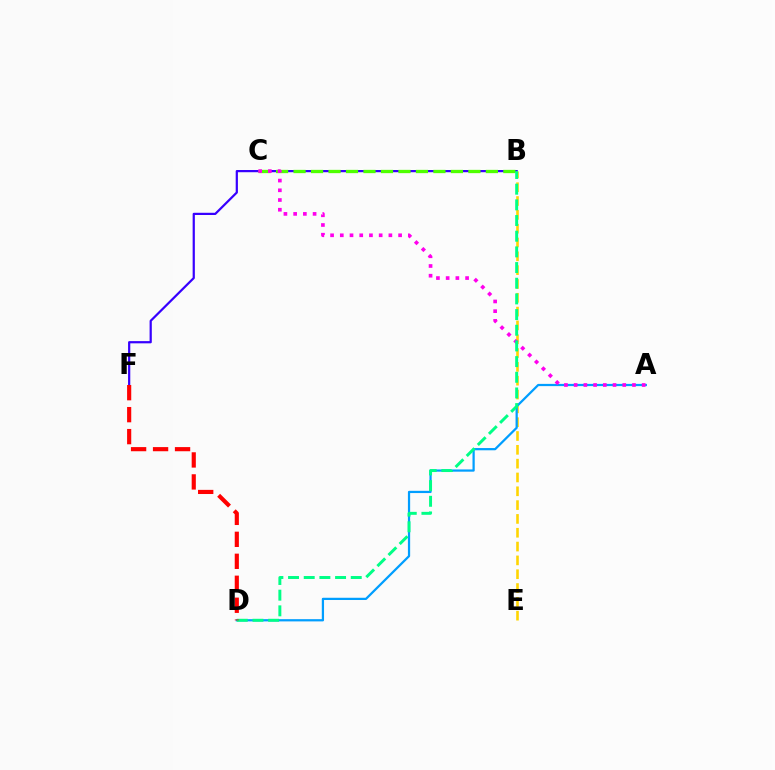{('B', 'F'): [{'color': '#3700ff', 'line_style': 'solid', 'thickness': 1.6}], ('B', 'C'): [{'color': '#4fff00', 'line_style': 'dashed', 'thickness': 2.38}], ('B', 'E'): [{'color': '#ffd500', 'line_style': 'dashed', 'thickness': 1.88}], ('A', 'D'): [{'color': '#009eff', 'line_style': 'solid', 'thickness': 1.61}], ('A', 'C'): [{'color': '#ff00ed', 'line_style': 'dotted', 'thickness': 2.64}], ('B', 'D'): [{'color': '#00ff86', 'line_style': 'dashed', 'thickness': 2.13}], ('D', 'F'): [{'color': '#ff0000', 'line_style': 'dashed', 'thickness': 2.99}]}